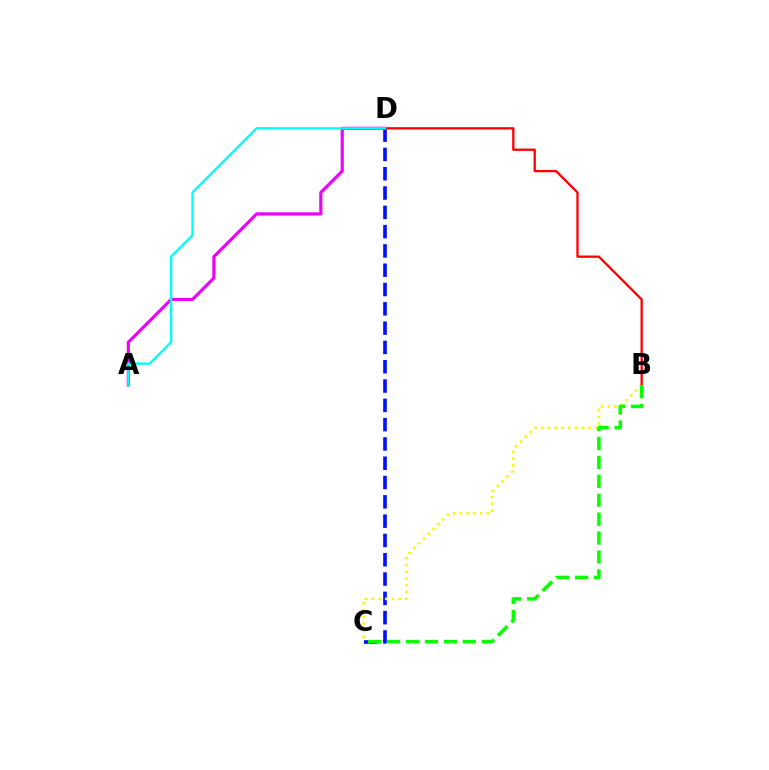{('C', 'D'): [{'color': '#0010ff', 'line_style': 'dashed', 'thickness': 2.62}], ('B', 'C'): [{'color': '#fcf500', 'line_style': 'dotted', 'thickness': 1.84}, {'color': '#08ff00', 'line_style': 'dashed', 'thickness': 2.57}], ('A', 'D'): [{'color': '#ee00ff', 'line_style': 'solid', 'thickness': 2.28}, {'color': '#00fff6', 'line_style': 'solid', 'thickness': 1.7}], ('B', 'D'): [{'color': '#ff0000', 'line_style': 'solid', 'thickness': 1.66}]}